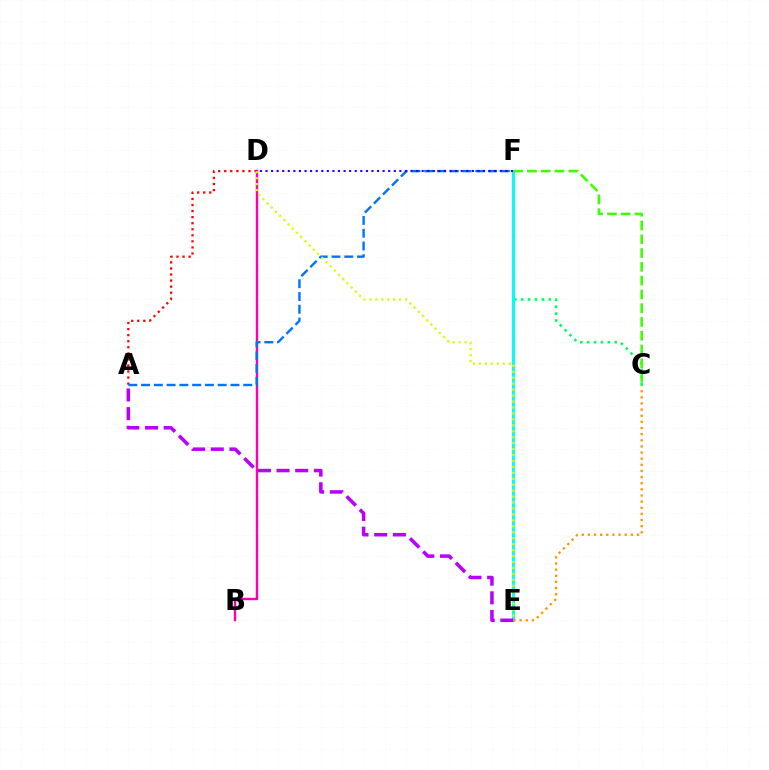{('C', 'F'): [{'color': '#00ff5c', 'line_style': 'dotted', 'thickness': 1.87}, {'color': '#3dff00', 'line_style': 'dashed', 'thickness': 1.87}], ('B', 'D'): [{'color': '#ff00ac', 'line_style': 'solid', 'thickness': 1.73}], ('A', 'D'): [{'color': '#ff0000', 'line_style': 'dotted', 'thickness': 1.65}], ('E', 'F'): [{'color': '#00fff6', 'line_style': 'solid', 'thickness': 2.14}], ('A', 'E'): [{'color': '#b900ff', 'line_style': 'dashed', 'thickness': 2.54}], ('A', 'F'): [{'color': '#0074ff', 'line_style': 'dashed', 'thickness': 1.73}], ('D', 'E'): [{'color': '#d1ff00', 'line_style': 'dotted', 'thickness': 1.62}], ('D', 'F'): [{'color': '#2500ff', 'line_style': 'dotted', 'thickness': 1.52}], ('C', 'E'): [{'color': '#ff9400', 'line_style': 'dotted', 'thickness': 1.67}]}